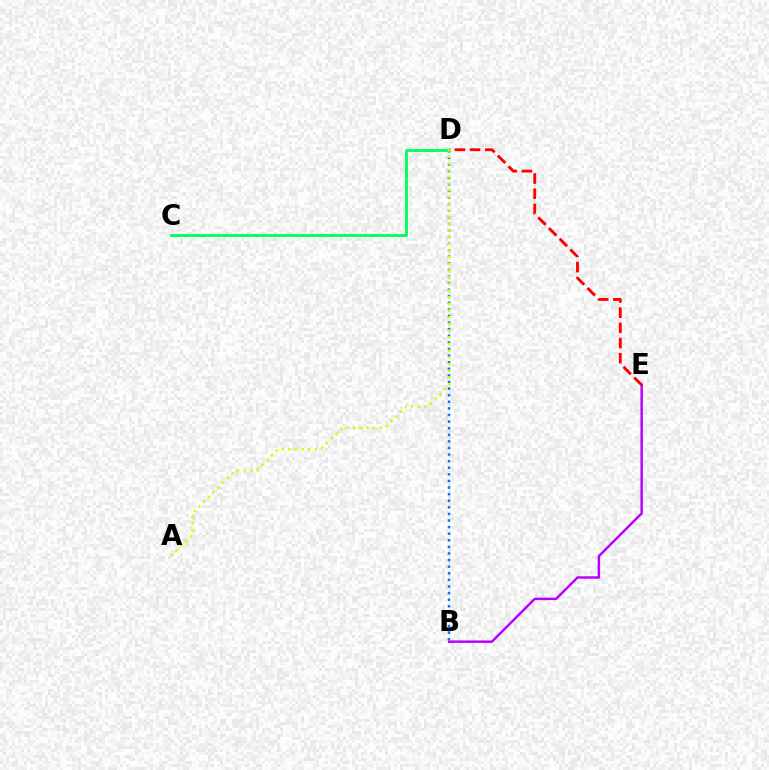{('B', 'D'): [{'color': '#0074ff', 'line_style': 'dotted', 'thickness': 1.79}], ('B', 'E'): [{'color': '#b900ff', 'line_style': 'solid', 'thickness': 1.77}], ('D', 'E'): [{'color': '#ff0000', 'line_style': 'dashed', 'thickness': 2.06}], ('C', 'D'): [{'color': '#00ff5c', 'line_style': 'solid', 'thickness': 2.06}], ('A', 'D'): [{'color': '#d1ff00', 'line_style': 'dotted', 'thickness': 1.82}]}